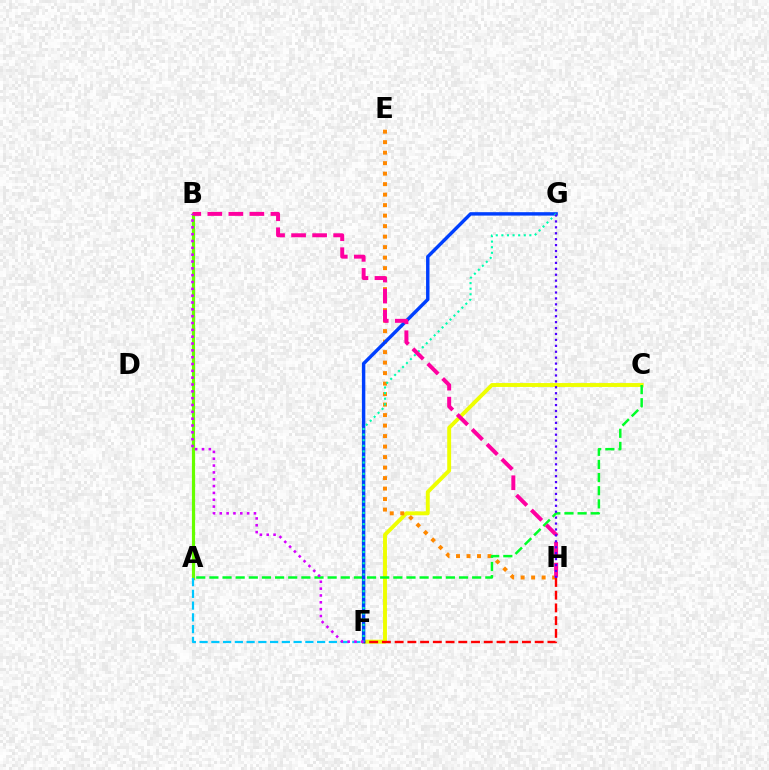{('C', 'F'): [{'color': '#eeff00', 'line_style': 'solid', 'thickness': 2.81}], ('E', 'H'): [{'color': '#ff8800', 'line_style': 'dotted', 'thickness': 2.85}], ('A', 'B'): [{'color': '#66ff00', 'line_style': 'solid', 'thickness': 2.28}], ('A', 'C'): [{'color': '#00ff27', 'line_style': 'dashed', 'thickness': 1.78}], ('F', 'H'): [{'color': '#ff0000', 'line_style': 'dashed', 'thickness': 1.73}], ('F', 'G'): [{'color': '#003fff', 'line_style': 'solid', 'thickness': 2.47}, {'color': '#00ffaf', 'line_style': 'dotted', 'thickness': 1.52}], ('B', 'H'): [{'color': '#ff00a0', 'line_style': 'dashed', 'thickness': 2.86}], ('A', 'F'): [{'color': '#00c7ff', 'line_style': 'dashed', 'thickness': 1.6}], ('B', 'F'): [{'color': '#d600ff', 'line_style': 'dotted', 'thickness': 1.86}], ('G', 'H'): [{'color': '#4f00ff', 'line_style': 'dotted', 'thickness': 1.61}]}